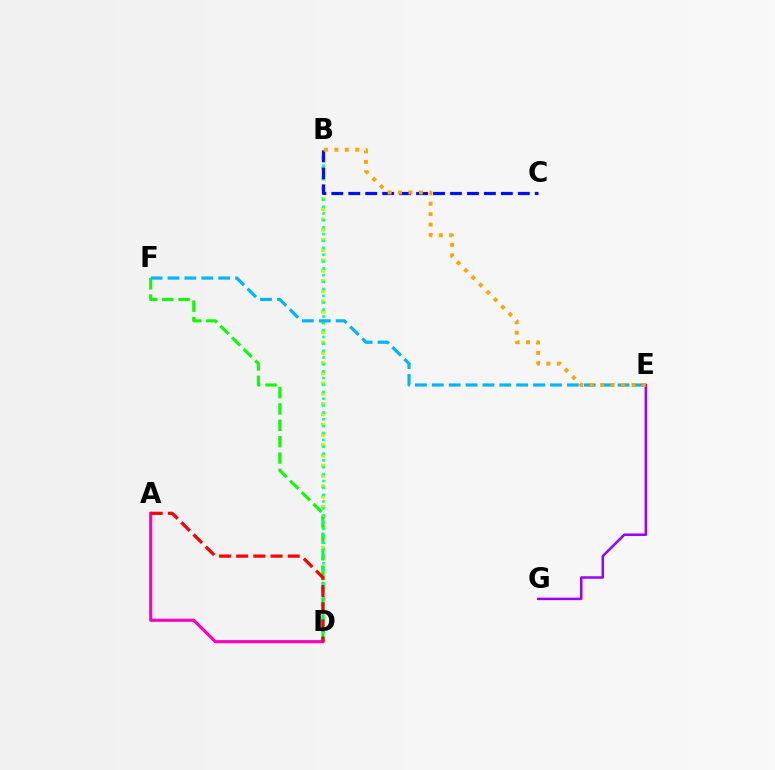{('B', 'D'): [{'color': '#b3ff00', 'line_style': 'dotted', 'thickness': 2.79}, {'color': '#00ff9d', 'line_style': 'dotted', 'thickness': 1.86}], ('D', 'F'): [{'color': '#08ff00', 'line_style': 'dashed', 'thickness': 2.22}], ('E', 'F'): [{'color': '#00b5ff', 'line_style': 'dashed', 'thickness': 2.29}], ('A', 'D'): [{'color': '#ff00bd', 'line_style': 'solid', 'thickness': 2.25}, {'color': '#ff0000', 'line_style': 'dashed', 'thickness': 2.33}], ('E', 'G'): [{'color': '#9b00ff', 'line_style': 'solid', 'thickness': 1.8}], ('B', 'C'): [{'color': '#0010ff', 'line_style': 'dashed', 'thickness': 2.3}], ('B', 'E'): [{'color': '#ffa500', 'line_style': 'dotted', 'thickness': 2.83}]}